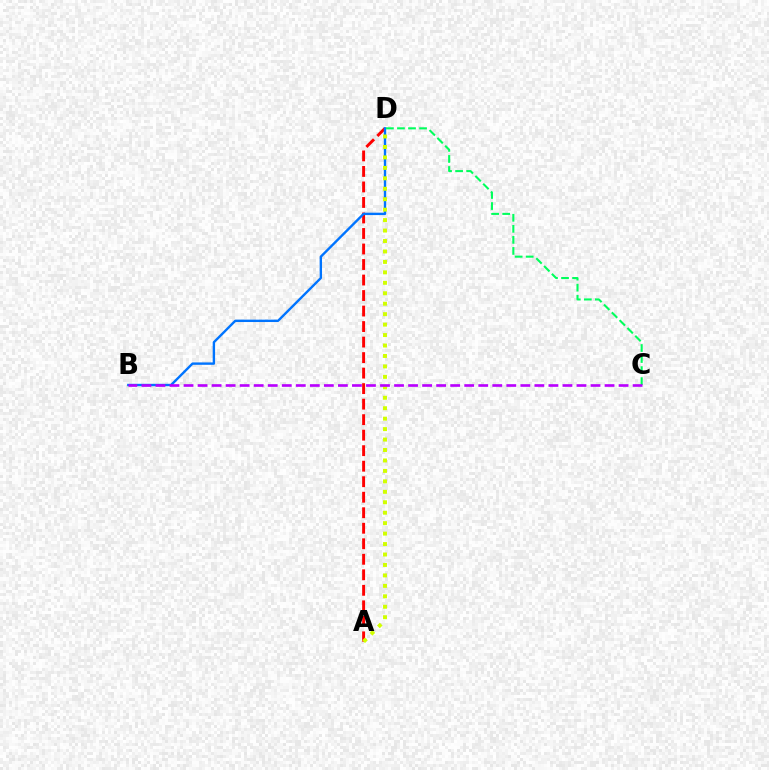{('A', 'D'): [{'color': '#ff0000', 'line_style': 'dashed', 'thickness': 2.11}, {'color': '#d1ff00', 'line_style': 'dotted', 'thickness': 2.84}], ('B', 'D'): [{'color': '#0074ff', 'line_style': 'solid', 'thickness': 1.72}], ('C', 'D'): [{'color': '#00ff5c', 'line_style': 'dashed', 'thickness': 1.5}], ('B', 'C'): [{'color': '#b900ff', 'line_style': 'dashed', 'thickness': 1.91}]}